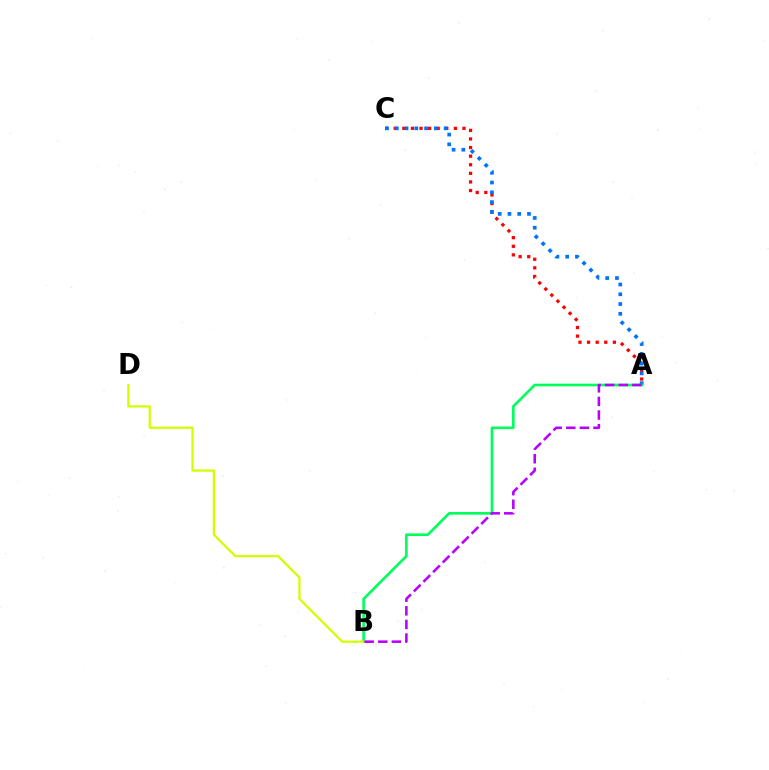{('A', 'C'): [{'color': '#ff0000', 'line_style': 'dotted', 'thickness': 2.34}, {'color': '#0074ff', 'line_style': 'dotted', 'thickness': 2.66}], ('A', 'B'): [{'color': '#00ff5c', 'line_style': 'solid', 'thickness': 1.91}, {'color': '#b900ff', 'line_style': 'dashed', 'thickness': 1.85}], ('B', 'D'): [{'color': '#d1ff00', 'line_style': 'solid', 'thickness': 1.63}]}